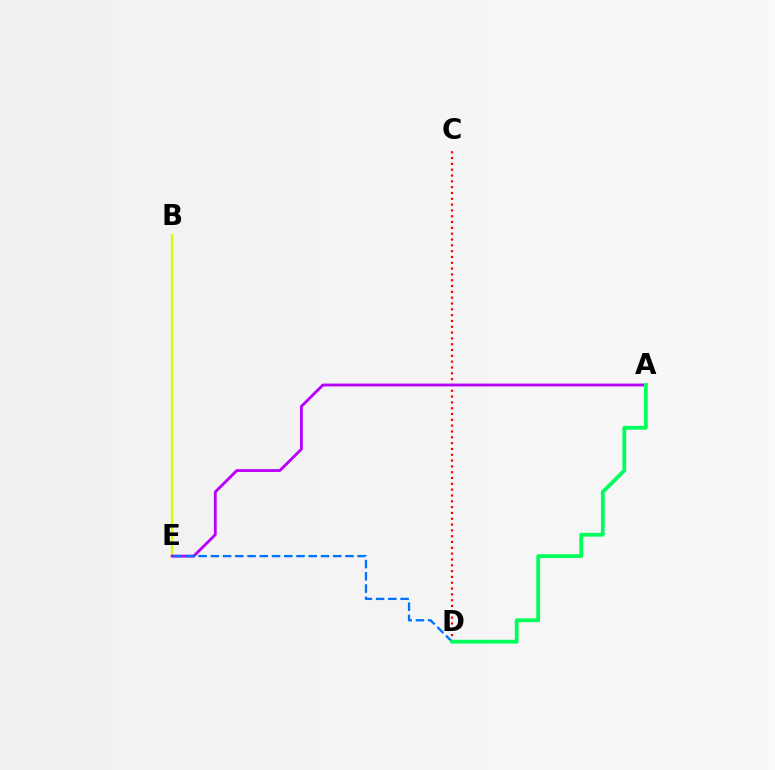{('B', 'E'): [{'color': '#d1ff00', 'line_style': 'solid', 'thickness': 1.62}], ('C', 'D'): [{'color': '#ff0000', 'line_style': 'dotted', 'thickness': 1.58}], ('A', 'E'): [{'color': '#b900ff', 'line_style': 'solid', 'thickness': 2.05}], ('D', 'E'): [{'color': '#0074ff', 'line_style': 'dashed', 'thickness': 1.66}], ('A', 'D'): [{'color': '#00ff5c', 'line_style': 'solid', 'thickness': 2.72}]}